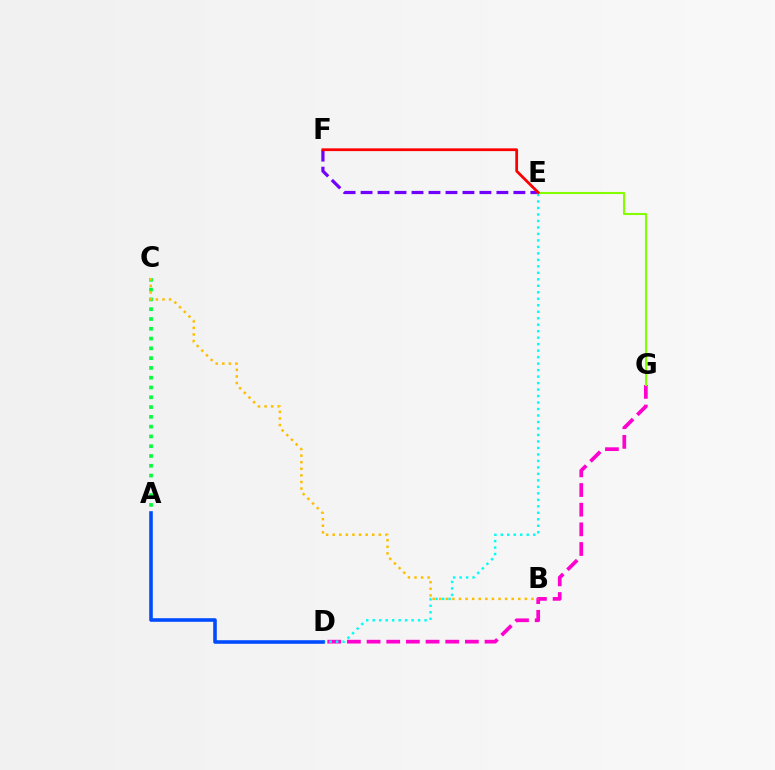{('E', 'F'): [{'color': '#7200ff', 'line_style': 'dashed', 'thickness': 2.31}, {'color': '#ff0000', 'line_style': 'solid', 'thickness': 1.99}], ('D', 'G'): [{'color': '#ff00cf', 'line_style': 'dashed', 'thickness': 2.67}], ('A', 'C'): [{'color': '#00ff39', 'line_style': 'dotted', 'thickness': 2.66}], ('E', 'G'): [{'color': '#84ff00', 'line_style': 'solid', 'thickness': 1.51}], ('B', 'C'): [{'color': '#ffbd00', 'line_style': 'dotted', 'thickness': 1.79}], ('D', 'E'): [{'color': '#00fff6', 'line_style': 'dotted', 'thickness': 1.76}], ('A', 'D'): [{'color': '#004bff', 'line_style': 'solid', 'thickness': 2.58}]}